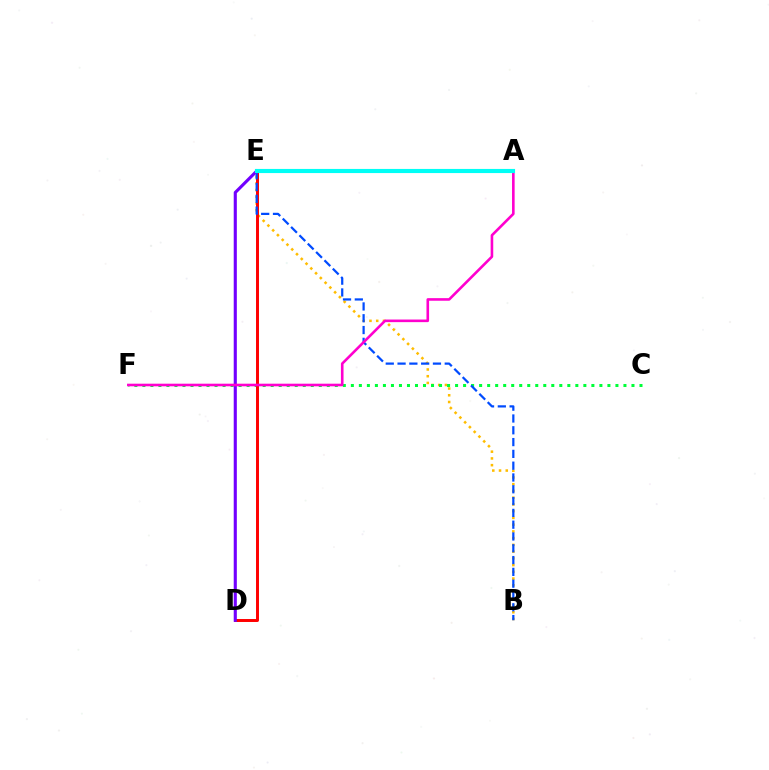{('B', 'E'): [{'color': '#ffbd00', 'line_style': 'dotted', 'thickness': 1.83}, {'color': '#004bff', 'line_style': 'dashed', 'thickness': 1.6}], ('C', 'F'): [{'color': '#00ff39', 'line_style': 'dotted', 'thickness': 2.18}], ('D', 'E'): [{'color': '#ff0000', 'line_style': 'solid', 'thickness': 2.13}, {'color': '#7200ff', 'line_style': 'solid', 'thickness': 2.24}], ('A', 'E'): [{'color': '#84ff00', 'line_style': 'dashed', 'thickness': 1.73}, {'color': '#00fff6', 'line_style': 'solid', 'thickness': 2.98}], ('A', 'F'): [{'color': '#ff00cf', 'line_style': 'solid', 'thickness': 1.88}]}